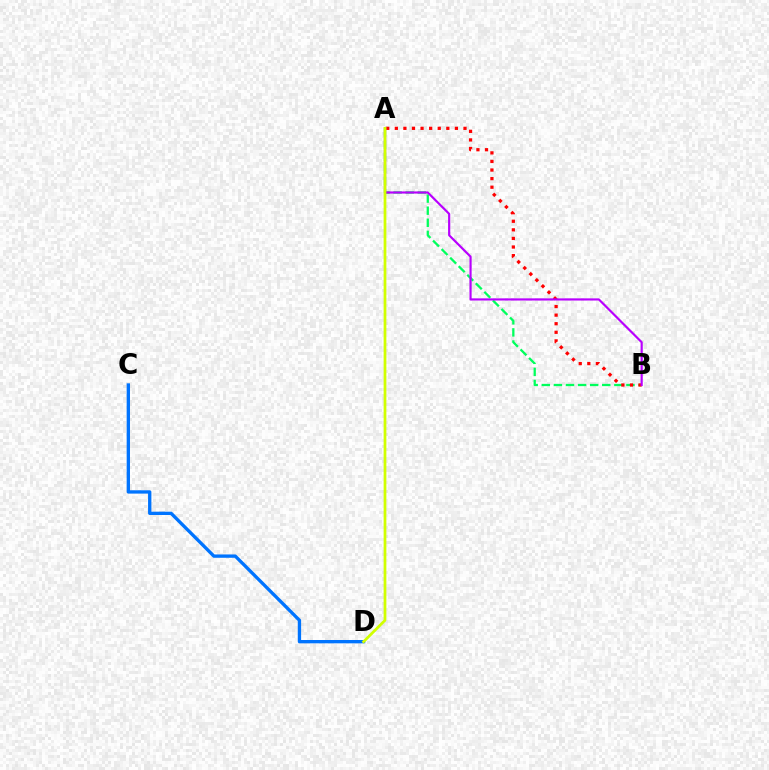{('A', 'B'): [{'color': '#00ff5c', 'line_style': 'dashed', 'thickness': 1.64}, {'color': '#ff0000', 'line_style': 'dotted', 'thickness': 2.33}, {'color': '#b900ff', 'line_style': 'solid', 'thickness': 1.57}], ('C', 'D'): [{'color': '#0074ff', 'line_style': 'solid', 'thickness': 2.4}], ('A', 'D'): [{'color': '#d1ff00', 'line_style': 'solid', 'thickness': 1.97}]}